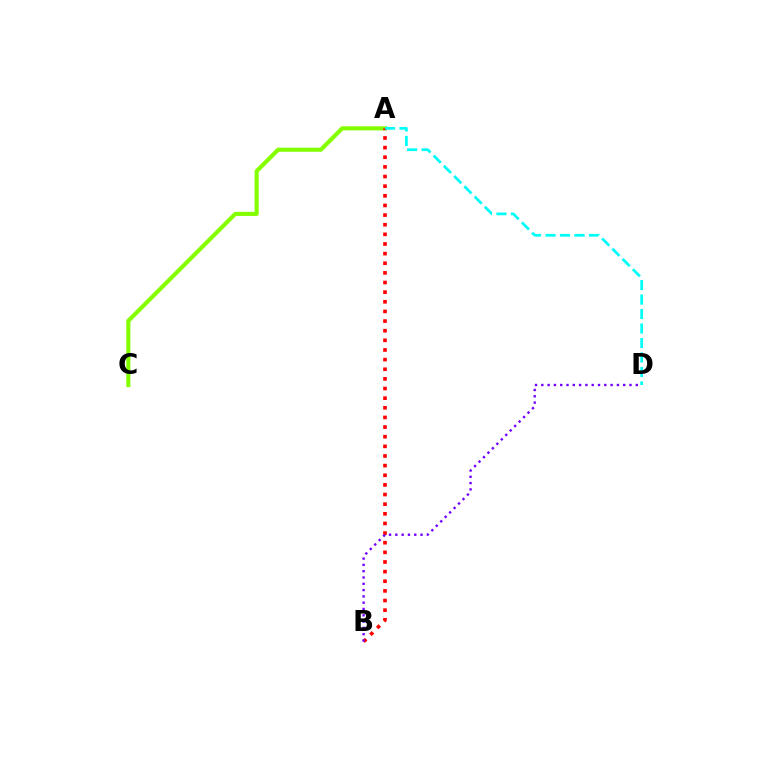{('A', 'C'): [{'color': '#84ff00', 'line_style': 'solid', 'thickness': 2.97}], ('A', 'B'): [{'color': '#ff0000', 'line_style': 'dotted', 'thickness': 2.62}], ('B', 'D'): [{'color': '#7200ff', 'line_style': 'dotted', 'thickness': 1.71}], ('A', 'D'): [{'color': '#00fff6', 'line_style': 'dashed', 'thickness': 1.97}]}